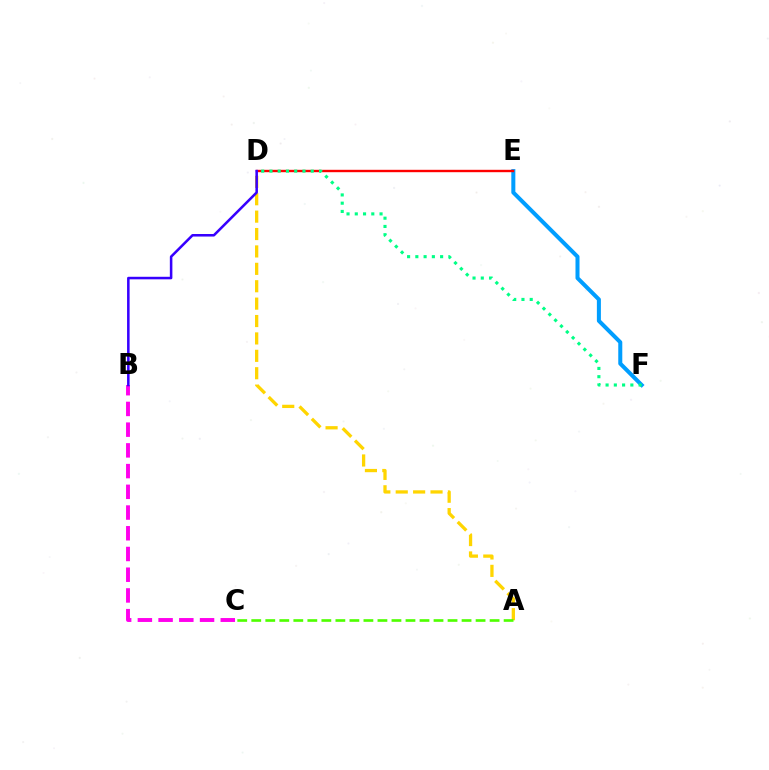{('A', 'D'): [{'color': '#ffd500', 'line_style': 'dashed', 'thickness': 2.36}], ('A', 'C'): [{'color': '#4fff00', 'line_style': 'dashed', 'thickness': 1.9}], ('E', 'F'): [{'color': '#009eff', 'line_style': 'solid', 'thickness': 2.9}], ('D', 'E'): [{'color': '#ff0000', 'line_style': 'solid', 'thickness': 1.72}], ('B', 'C'): [{'color': '#ff00ed', 'line_style': 'dashed', 'thickness': 2.82}], ('D', 'F'): [{'color': '#00ff86', 'line_style': 'dotted', 'thickness': 2.24}], ('B', 'D'): [{'color': '#3700ff', 'line_style': 'solid', 'thickness': 1.83}]}